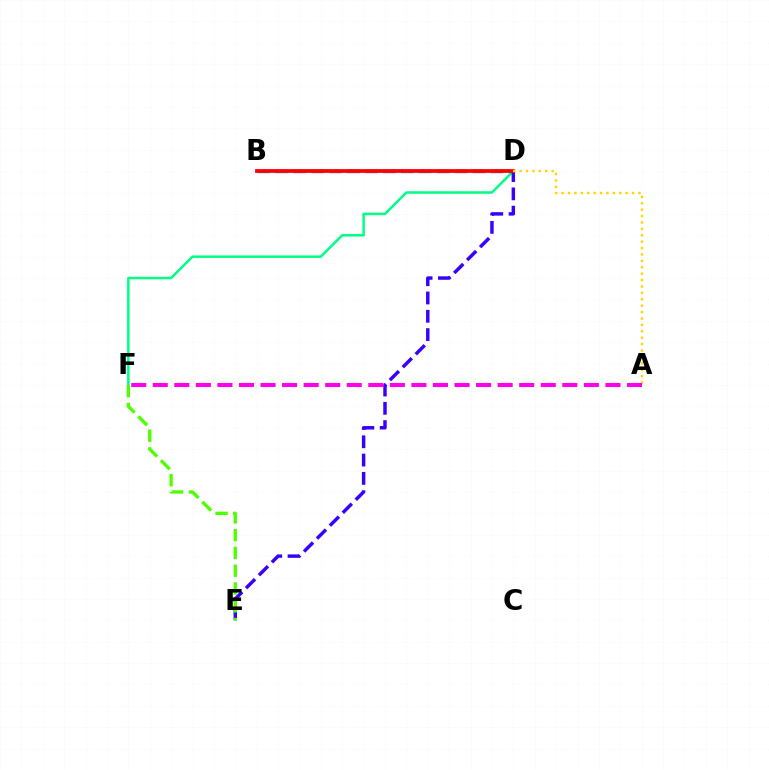{('D', 'F'): [{'color': '#00ff86', 'line_style': 'solid', 'thickness': 1.8}], ('B', 'D'): [{'color': '#009eff', 'line_style': 'dashed', 'thickness': 2.44}, {'color': '#ff0000', 'line_style': 'solid', 'thickness': 2.72}], ('D', 'E'): [{'color': '#3700ff', 'line_style': 'dashed', 'thickness': 2.48}], ('E', 'F'): [{'color': '#4fff00', 'line_style': 'dashed', 'thickness': 2.42}], ('A', 'D'): [{'color': '#ffd500', 'line_style': 'dotted', 'thickness': 1.74}], ('A', 'F'): [{'color': '#ff00ed', 'line_style': 'dashed', 'thickness': 2.93}]}